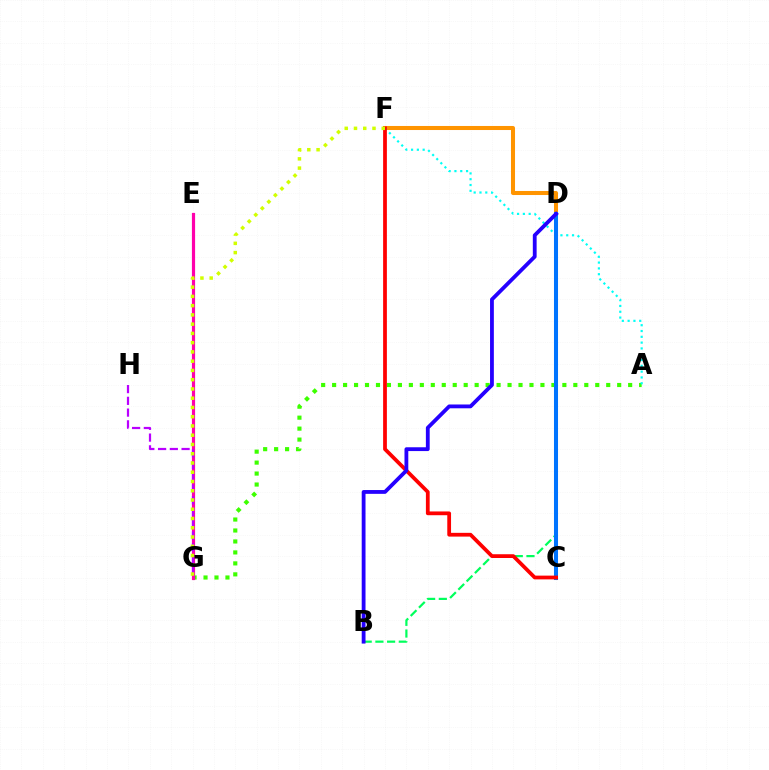{('A', 'G'): [{'color': '#3dff00', 'line_style': 'dotted', 'thickness': 2.98}], ('D', 'F'): [{'color': '#ff9400', 'line_style': 'solid', 'thickness': 2.91}], ('A', 'F'): [{'color': '#00fff6', 'line_style': 'dotted', 'thickness': 1.58}], ('B', 'D'): [{'color': '#00ff5c', 'line_style': 'dashed', 'thickness': 1.59}, {'color': '#2500ff', 'line_style': 'solid', 'thickness': 2.74}], ('E', 'G'): [{'color': '#ff00ac', 'line_style': 'solid', 'thickness': 2.29}], ('C', 'D'): [{'color': '#0074ff', 'line_style': 'solid', 'thickness': 2.91}], ('C', 'F'): [{'color': '#ff0000', 'line_style': 'solid', 'thickness': 2.71}], ('G', 'H'): [{'color': '#b900ff', 'line_style': 'dashed', 'thickness': 1.6}], ('F', 'G'): [{'color': '#d1ff00', 'line_style': 'dotted', 'thickness': 2.51}]}